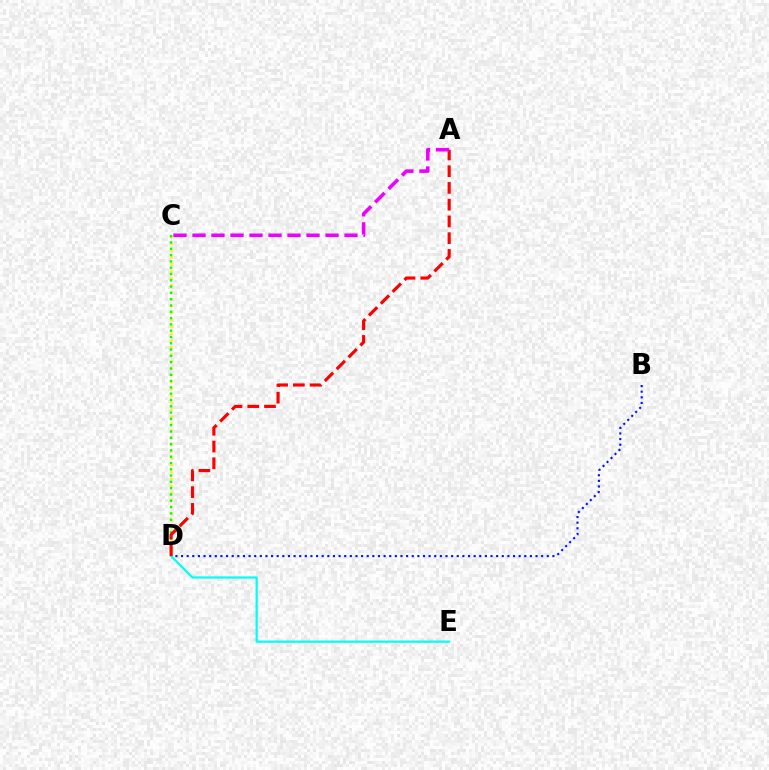{('C', 'D'): [{'color': '#fcf500', 'line_style': 'dotted', 'thickness': 1.88}, {'color': '#08ff00', 'line_style': 'dotted', 'thickness': 1.71}], ('B', 'D'): [{'color': '#0010ff', 'line_style': 'dotted', 'thickness': 1.53}], ('D', 'E'): [{'color': '#00fff6', 'line_style': 'solid', 'thickness': 1.6}], ('A', 'D'): [{'color': '#ff0000', 'line_style': 'dashed', 'thickness': 2.28}], ('A', 'C'): [{'color': '#ee00ff', 'line_style': 'dashed', 'thickness': 2.58}]}